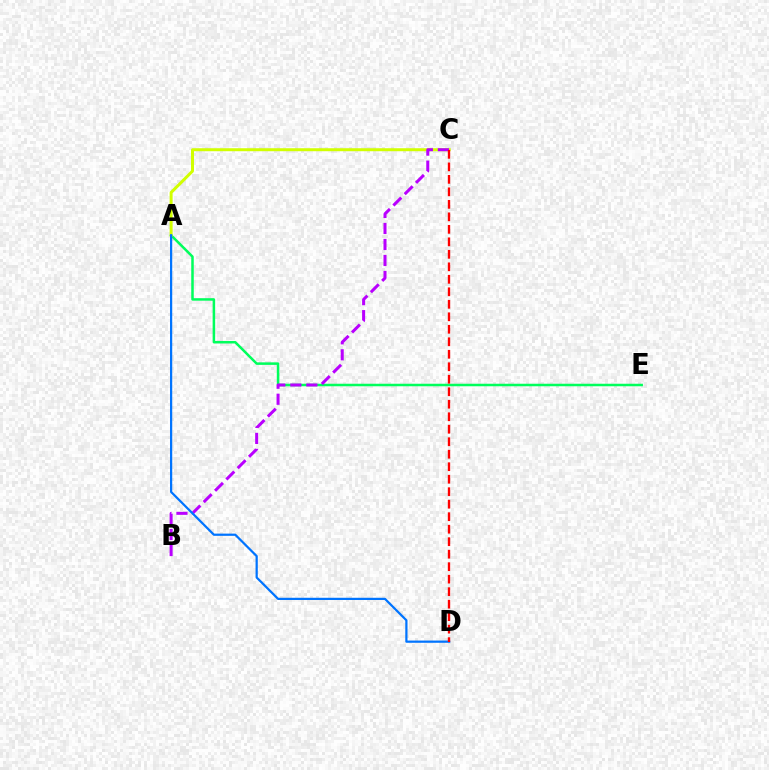{('A', 'E'): [{'color': '#00ff5c', 'line_style': 'solid', 'thickness': 1.81}], ('A', 'C'): [{'color': '#d1ff00', 'line_style': 'solid', 'thickness': 2.16}], ('B', 'C'): [{'color': '#b900ff', 'line_style': 'dashed', 'thickness': 2.17}], ('A', 'D'): [{'color': '#0074ff', 'line_style': 'solid', 'thickness': 1.6}], ('C', 'D'): [{'color': '#ff0000', 'line_style': 'dashed', 'thickness': 1.7}]}